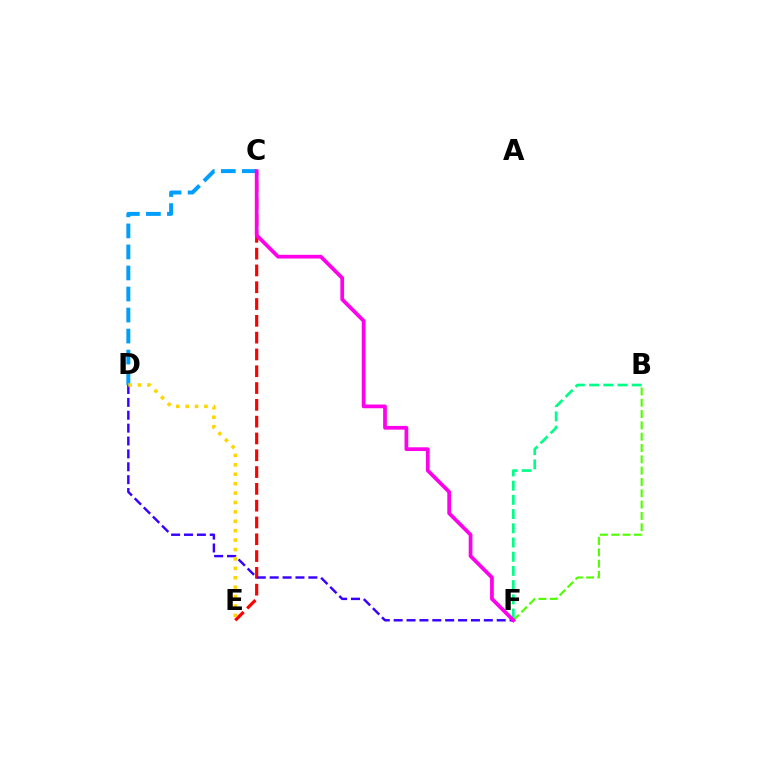{('C', 'E'): [{'color': '#ff0000', 'line_style': 'dashed', 'thickness': 2.28}], ('C', 'D'): [{'color': '#009eff', 'line_style': 'dashed', 'thickness': 2.86}], ('B', 'F'): [{'color': '#4fff00', 'line_style': 'dashed', 'thickness': 1.54}, {'color': '#00ff86', 'line_style': 'dashed', 'thickness': 1.93}], ('D', 'F'): [{'color': '#3700ff', 'line_style': 'dashed', 'thickness': 1.75}], ('C', 'F'): [{'color': '#ff00ed', 'line_style': 'solid', 'thickness': 2.69}], ('D', 'E'): [{'color': '#ffd500', 'line_style': 'dotted', 'thickness': 2.56}]}